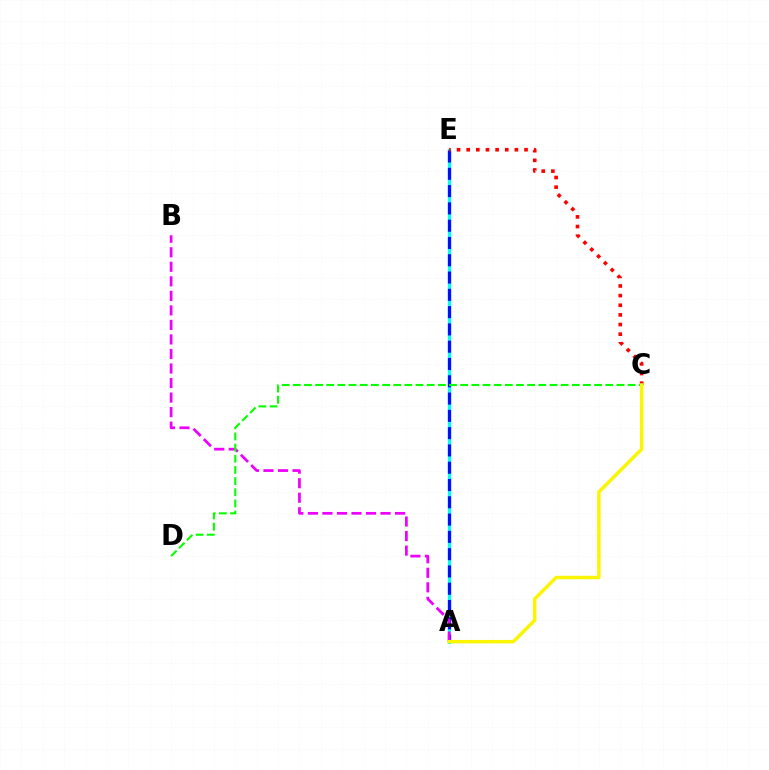{('A', 'E'): [{'color': '#00fff6', 'line_style': 'solid', 'thickness': 2.3}, {'color': '#0010ff', 'line_style': 'dashed', 'thickness': 2.35}], ('A', 'B'): [{'color': '#ee00ff', 'line_style': 'dashed', 'thickness': 1.97}], ('C', 'E'): [{'color': '#ff0000', 'line_style': 'dotted', 'thickness': 2.62}], ('C', 'D'): [{'color': '#08ff00', 'line_style': 'dashed', 'thickness': 1.52}], ('A', 'C'): [{'color': '#fcf500', 'line_style': 'solid', 'thickness': 2.47}]}